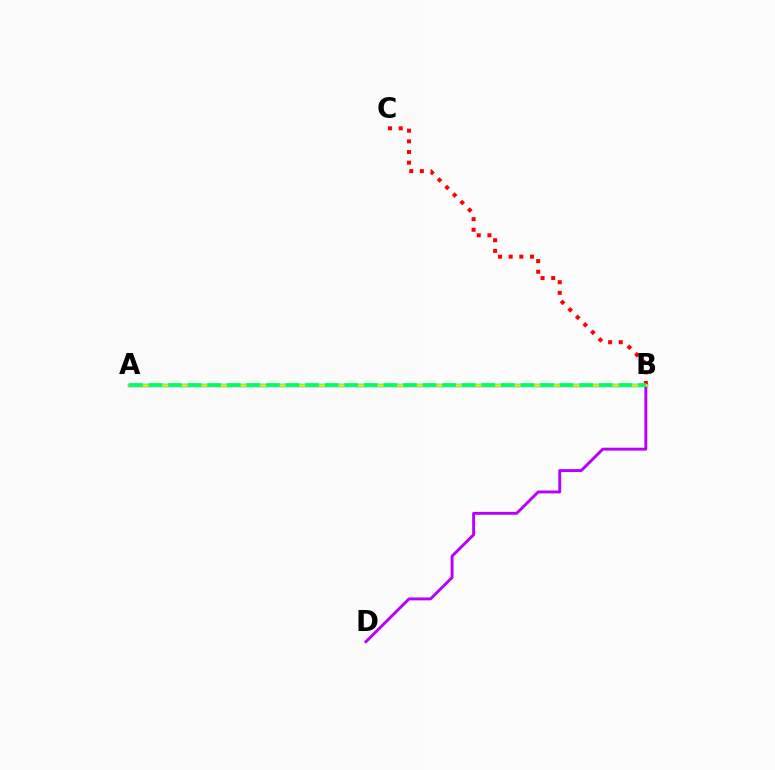{('A', 'B'): [{'color': '#0074ff', 'line_style': 'solid', 'thickness': 2.45}, {'color': '#d1ff00', 'line_style': 'solid', 'thickness': 1.9}, {'color': '#00ff5c', 'line_style': 'dashed', 'thickness': 2.66}], ('B', 'D'): [{'color': '#b900ff', 'line_style': 'solid', 'thickness': 2.1}], ('B', 'C'): [{'color': '#ff0000', 'line_style': 'dotted', 'thickness': 2.9}]}